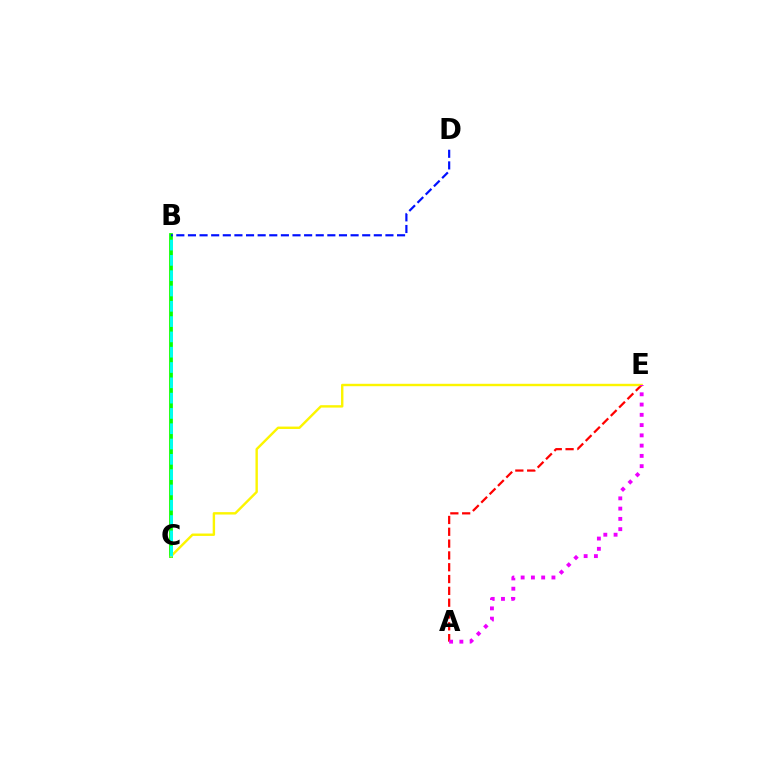{('B', 'C'): [{'color': '#08ff00', 'line_style': 'solid', 'thickness': 2.7}, {'color': '#00fff6', 'line_style': 'dashed', 'thickness': 2.08}], ('A', 'E'): [{'color': '#ff0000', 'line_style': 'dashed', 'thickness': 1.61}, {'color': '#ee00ff', 'line_style': 'dotted', 'thickness': 2.79}], ('B', 'D'): [{'color': '#0010ff', 'line_style': 'dashed', 'thickness': 1.58}], ('C', 'E'): [{'color': '#fcf500', 'line_style': 'solid', 'thickness': 1.73}]}